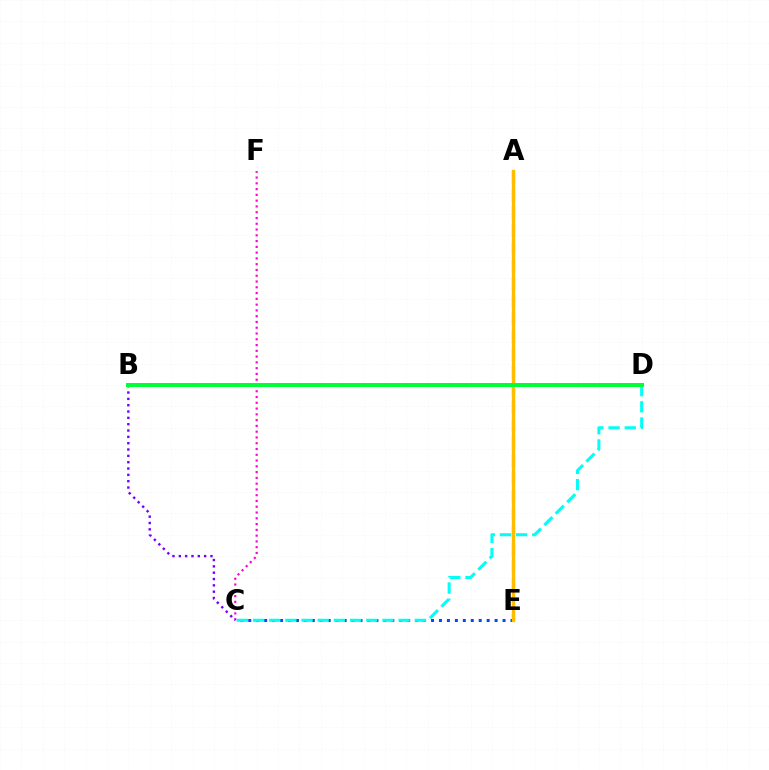{('A', 'E'): [{'color': '#84ff00', 'line_style': 'dashed', 'thickness': 2.4}, {'color': '#ffbd00', 'line_style': 'solid', 'thickness': 2.39}], ('B', 'D'): [{'color': '#ff0000', 'line_style': 'dashed', 'thickness': 1.93}, {'color': '#00ff39', 'line_style': 'solid', 'thickness': 2.87}], ('C', 'F'): [{'color': '#ff00cf', 'line_style': 'dotted', 'thickness': 1.57}], ('B', 'C'): [{'color': '#7200ff', 'line_style': 'dotted', 'thickness': 1.72}], ('C', 'E'): [{'color': '#004bff', 'line_style': 'dotted', 'thickness': 2.16}], ('C', 'D'): [{'color': '#00fff6', 'line_style': 'dashed', 'thickness': 2.2}]}